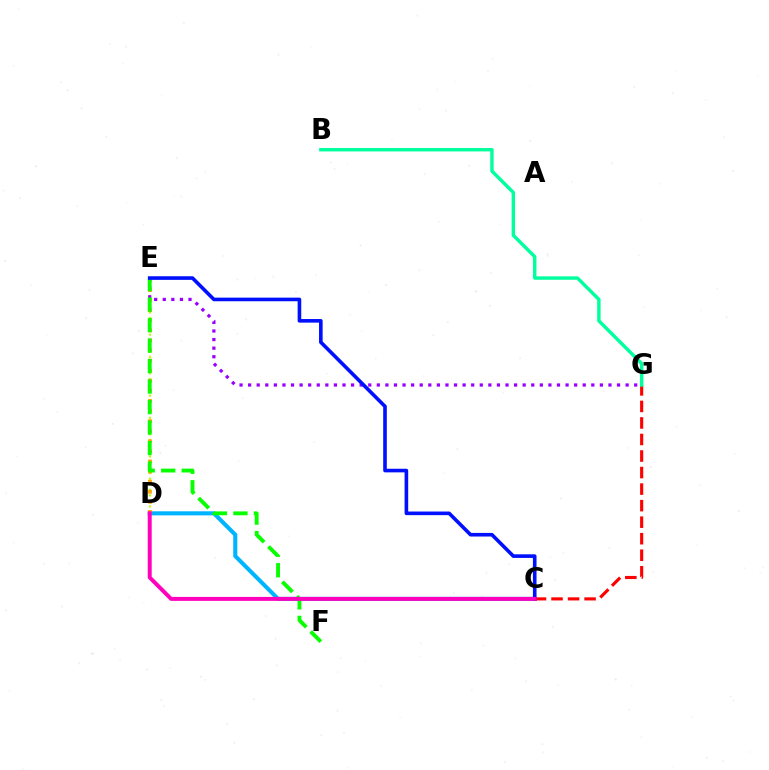{('D', 'E'): [{'color': '#b3ff00', 'line_style': 'dotted', 'thickness': 1.51}, {'color': '#ffa500', 'line_style': 'dotted', 'thickness': 2.74}], ('C', 'D'): [{'color': '#00b5ff', 'line_style': 'solid', 'thickness': 2.93}, {'color': '#ff00bd', 'line_style': 'solid', 'thickness': 2.85}], ('C', 'G'): [{'color': '#ff0000', 'line_style': 'dashed', 'thickness': 2.25}], ('E', 'G'): [{'color': '#9b00ff', 'line_style': 'dotted', 'thickness': 2.33}], ('E', 'F'): [{'color': '#08ff00', 'line_style': 'dashed', 'thickness': 2.78}], ('C', 'E'): [{'color': '#0010ff', 'line_style': 'solid', 'thickness': 2.6}], ('B', 'G'): [{'color': '#00ff9d', 'line_style': 'solid', 'thickness': 2.46}]}